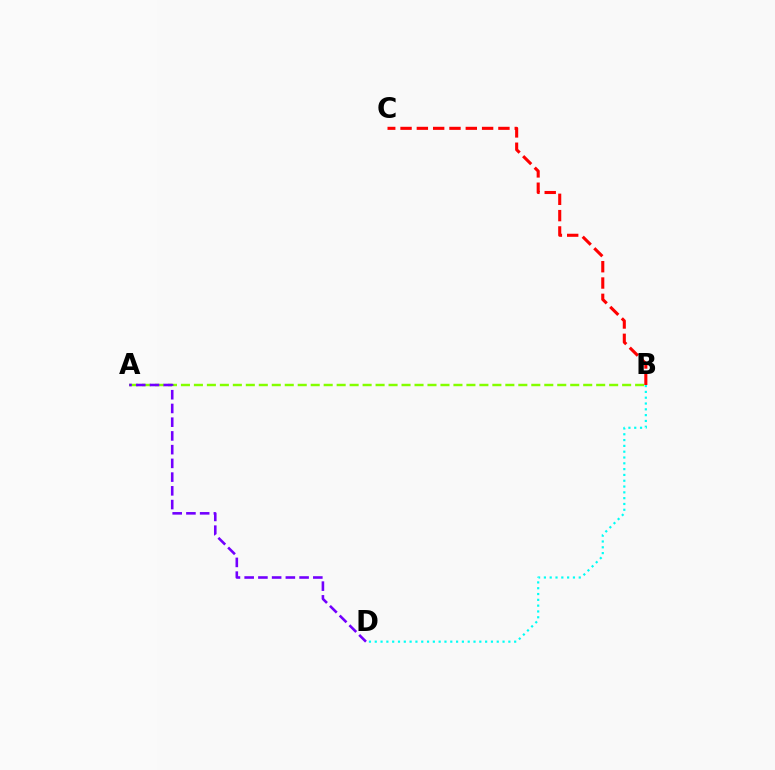{('A', 'B'): [{'color': '#84ff00', 'line_style': 'dashed', 'thickness': 1.76}], ('B', 'D'): [{'color': '#00fff6', 'line_style': 'dotted', 'thickness': 1.58}], ('A', 'D'): [{'color': '#7200ff', 'line_style': 'dashed', 'thickness': 1.87}], ('B', 'C'): [{'color': '#ff0000', 'line_style': 'dashed', 'thickness': 2.22}]}